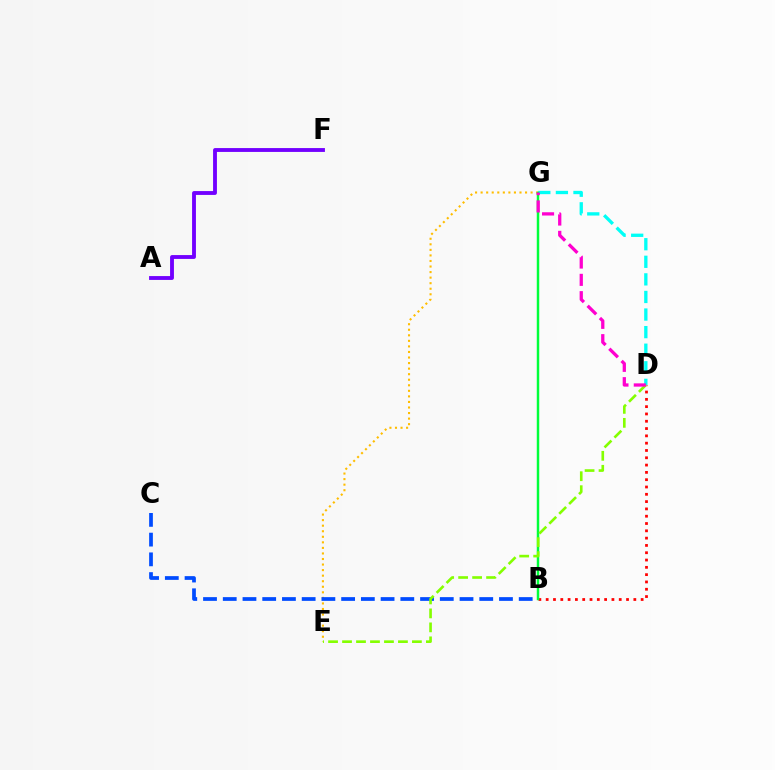{('D', 'G'): [{'color': '#00fff6', 'line_style': 'dashed', 'thickness': 2.39}, {'color': '#ff00cf', 'line_style': 'dashed', 'thickness': 2.35}], ('A', 'F'): [{'color': '#7200ff', 'line_style': 'solid', 'thickness': 2.77}], ('E', 'G'): [{'color': '#ffbd00', 'line_style': 'dotted', 'thickness': 1.51}], ('B', 'D'): [{'color': '#ff0000', 'line_style': 'dotted', 'thickness': 1.98}], ('B', 'C'): [{'color': '#004bff', 'line_style': 'dashed', 'thickness': 2.68}], ('B', 'G'): [{'color': '#00ff39', 'line_style': 'solid', 'thickness': 1.78}], ('D', 'E'): [{'color': '#84ff00', 'line_style': 'dashed', 'thickness': 1.9}]}